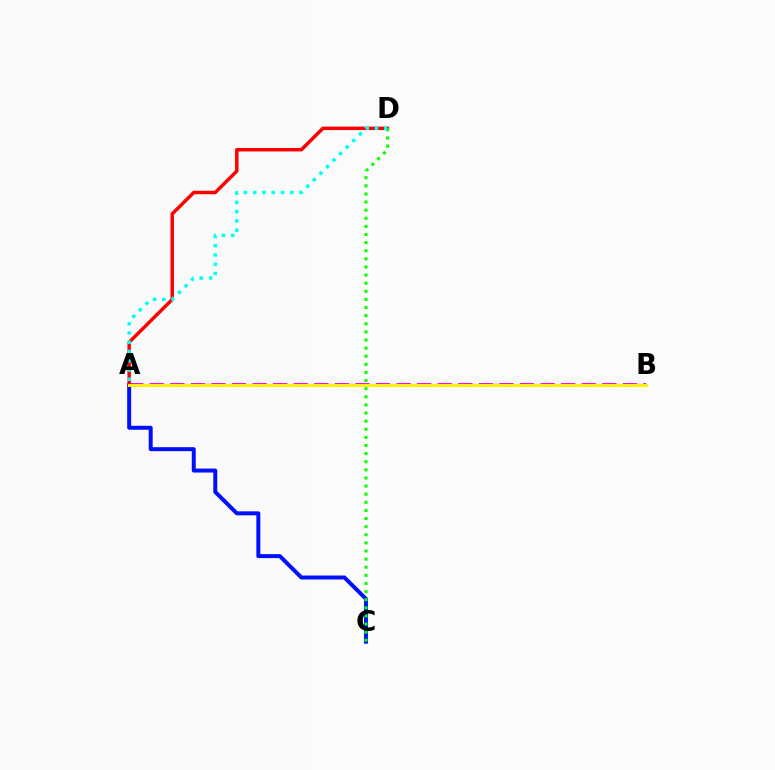{('A', 'B'): [{'color': '#ee00ff', 'line_style': 'dashed', 'thickness': 2.79}, {'color': '#fcf500', 'line_style': 'solid', 'thickness': 2.11}], ('A', 'C'): [{'color': '#0010ff', 'line_style': 'solid', 'thickness': 2.86}], ('A', 'D'): [{'color': '#ff0000', 'line_style': 'solid', 'thickness': 2.49}, {'color': '#00fff6', 'line_style': 'dotted', 'thickness': 2.52}], ('C', 'D'): [{'color': '#08ff00', 'line_style': 'dotted', 'thickness': 2.2}]}